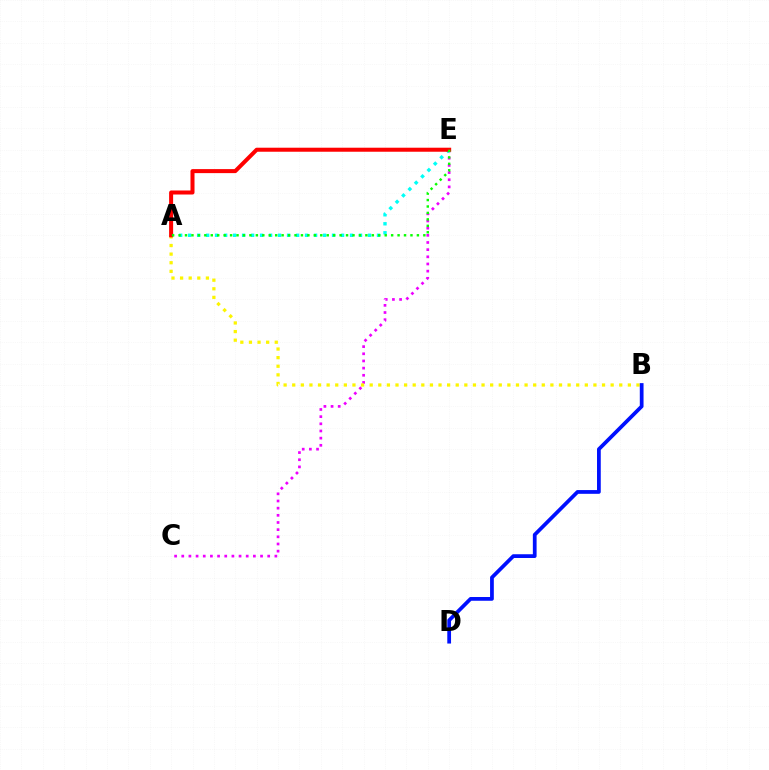{('C', 'E'): [{'color': '#ee00ff', 'line_style': 'dotted', 'thickness': 1.95}], ('A', 'B'): [{'color': '#fcf500', 'line_style': 'dotted', 'thickness': 2.34}], ('B', 'D'): [{'color': '#0010ff', 'line_style': 'solid', 'thickness': 2.7}], ('A', 'E'): [{'color': '#00fff6', 'line_style': 'dotted', 'thickness': 2.44}, {'color': '#ff0000', 'line_style': 'solid', 'thickness': 2.9}, {'color': '#08ff00', 'line_style': 'dotted', 'thickness': 1.75}]}